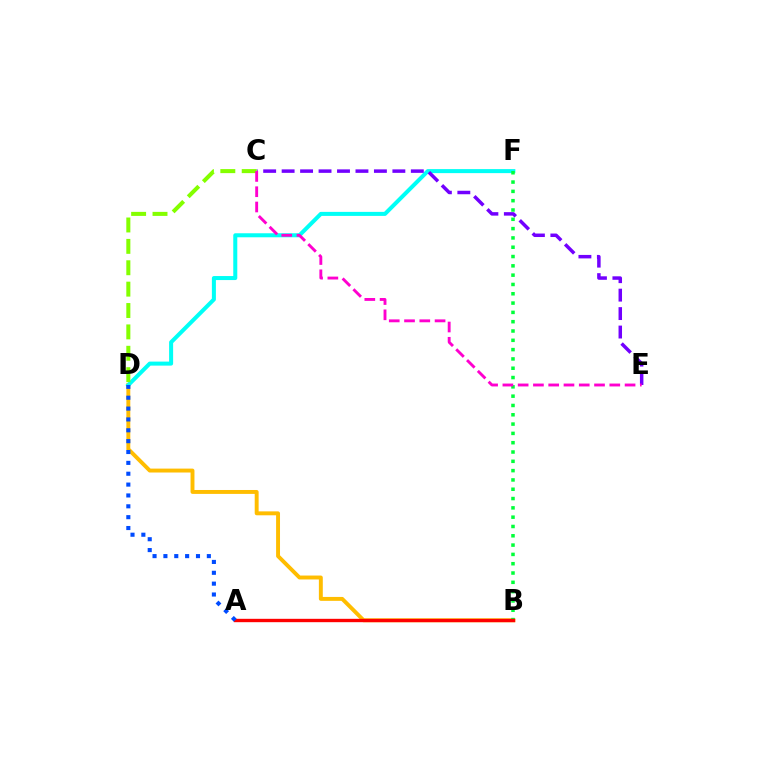{('B', 'D'): [{'color': '#ffbd00', 'line_style': 'solid', 'thickness': 2.82}], ('D', 'F'): [{'color': '#00fff6', 'line_style': 'solid', 'thickness': 2.9}], ('B', 'F'): [{'color': '#00ff39', 'line_style': 'dotted', 'thickness': 2.53}], ('A', 'B'): [{'color': '#ff0000', 'line_style': 'solid', 'thickness': 2.43}], ('C', 'E'): [{'color': '#7200ff', 'line_style': 'dashed', 'thickness': 2.51}, {'color': '#ff00cf', 'line_style': 'dashed', 'thickness': 2.07}], ('C', 'D'): [{'color': '#84ff00', 'line_style': 'dashed', 'thickness': 2.9}], ('A', 'D'): [{'color': '#004bff', 'line_style': 'dotted', 'thickness': 2.95}]}